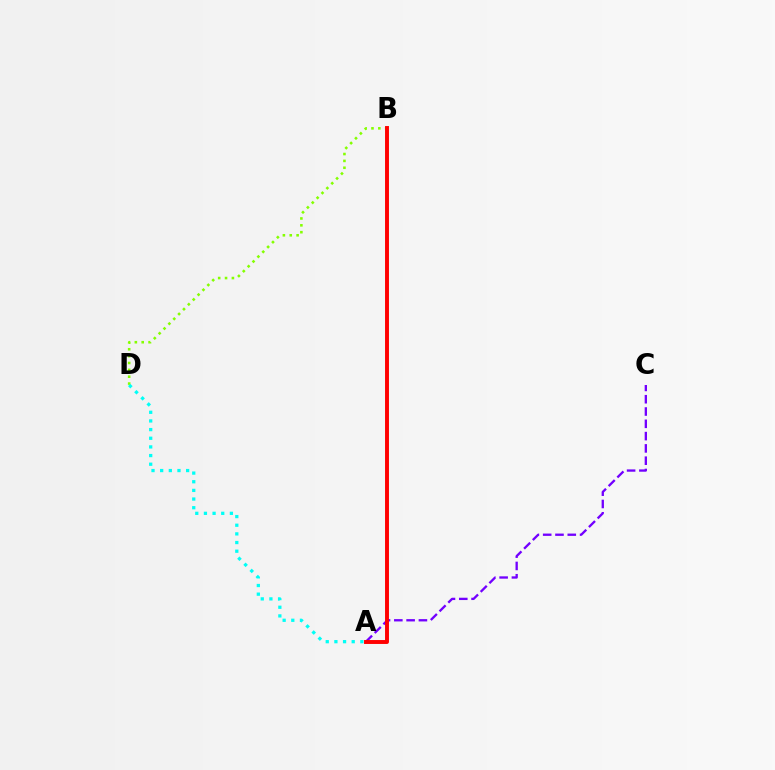{('B', 'D'): [{'color': '#84ff00', 'line_style': 'dotted', 'thickness': 1.86}], ('A', 'C'): [{'color': '#7200ff', 'line_style': 'dashed', 'thickness': 1.67}], ('A', 'D'): [{'color': '#00fff6', 'line_style': 'dotted', 'thickness': 2.35}], ('A', 'B'): [{'color': '#ff0000', 'line_style': 'solid', 'thickness': 2.82}]}